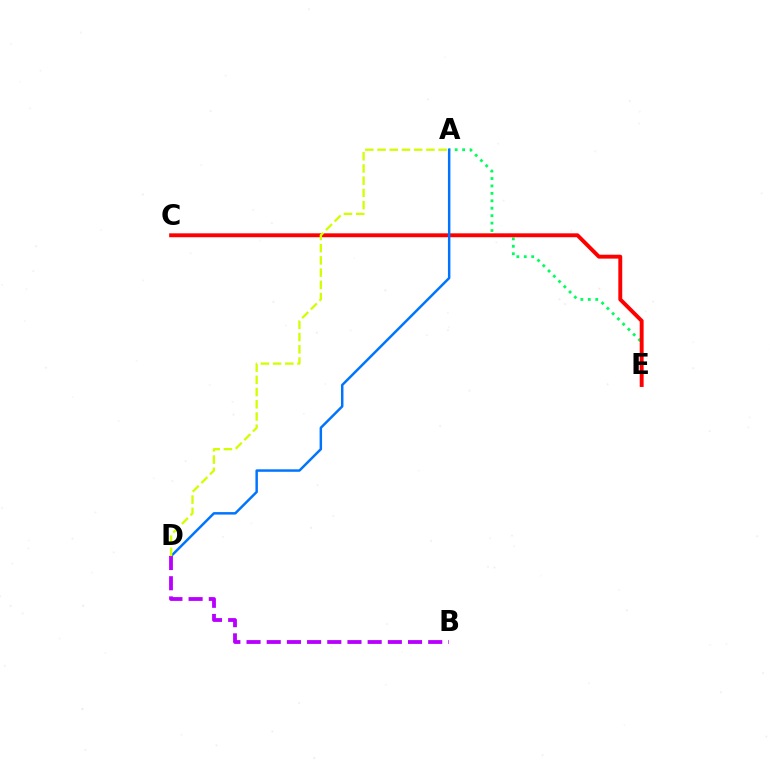{('A', 'E'): [{'color': '#00ff5c', 'line_style': 'dotted', 'thickness': 2.02}], ('C', 'E'): [{'color': '#ff0000', 'line_style': 'solid', 'thickness': 2.81}], ('A', 'D'): [{'color': '#0074ff', 'line_style': 'solid', 'thickness': 1.78}, {'color': '#d1ff00', 'line_style': 'dashed', 'thickness': 1.66}], ('B', 'D'): [{'color': '#b900ff', 'line_style': 'dashed', 'thickness': 2.74}]}